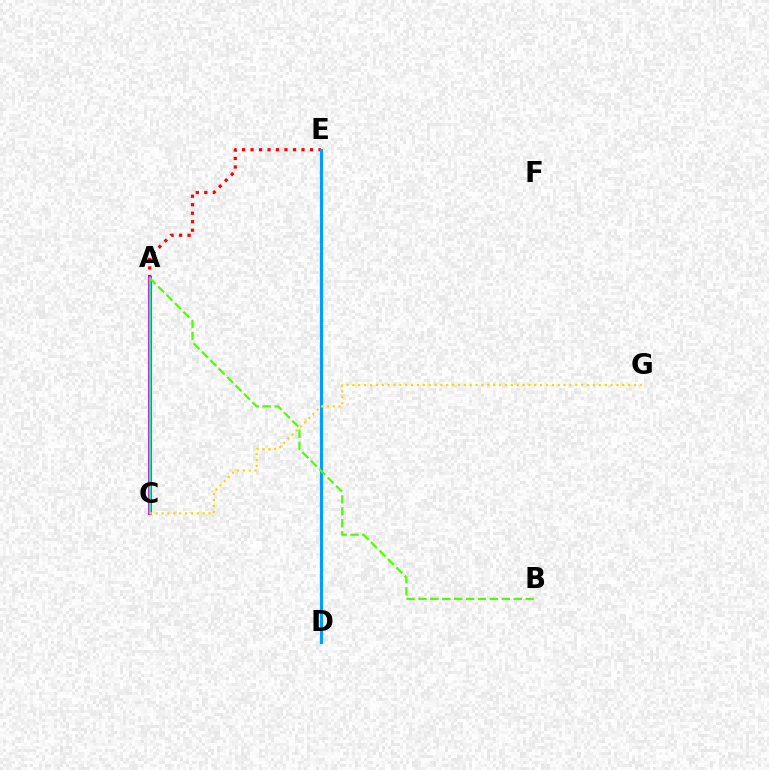{('A', 'E'): [{'color': '#ff0000', 'line_style': 'dotted', 'thickness': 2.31}], ('A', 'C'): [{'color': '#3700ff', 'line_style': 'solid', 'thickness': 2.66}, {'color': '#ff00ed', 'line_style': 'solid', 'thickness': 2.72}, {'color': '#00ff86', 'line_style': 'solid', 'thickness': 1.64}], ('D', 'E'): [{'color': '#009eff', 'line_style': 'solid', 'thickness': 2.28}], ('A', 'B'): [{'color': '#4fff00', 'line_style': 'dashed', 'thickness': 1.62}], ('C', 'G'): [{'color': '#ffd500', 'line_style': 'dotted', 'thickness': 1.59}]}